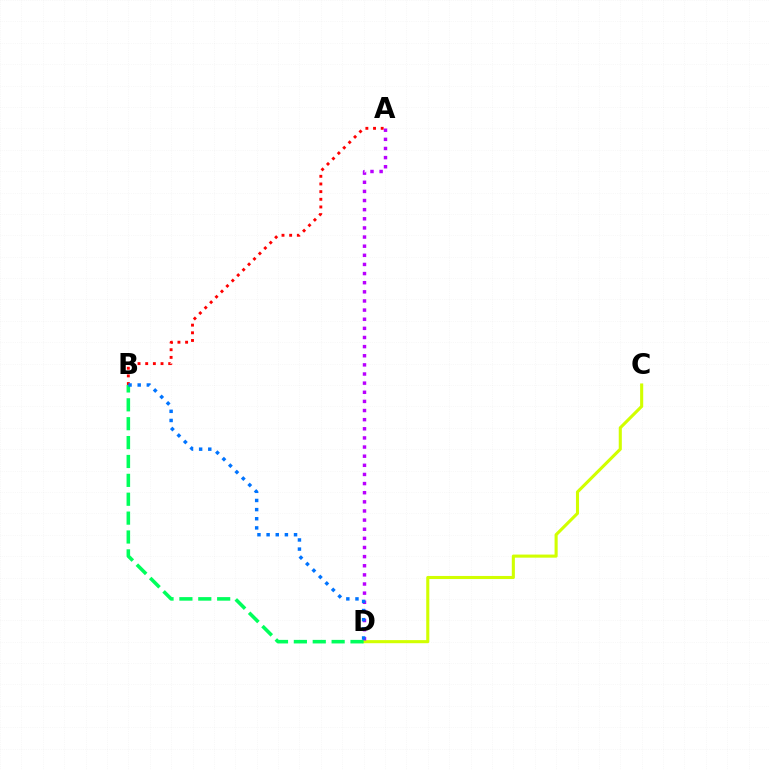{('A', 'B'): [{'color': '#ff0000', 'line_style': 'dotted', 'thickness': 2.08}], ('C', 'D'): [{'color': '#d1ff00', 'line_style': 'solid', 'thickness': 2.22}], ('A', 'D'): [{'color': '#b900ff', 'line_style': 'dotted', 'thickness': 2.48}], ('B', 'D'): [{'color': '#00ff5c', 'line_style': 'dashed', 'thickness': 2.57}, {'color': '#0074ff', 'line_style': 'dotted', 'thickness': 2.48}]}